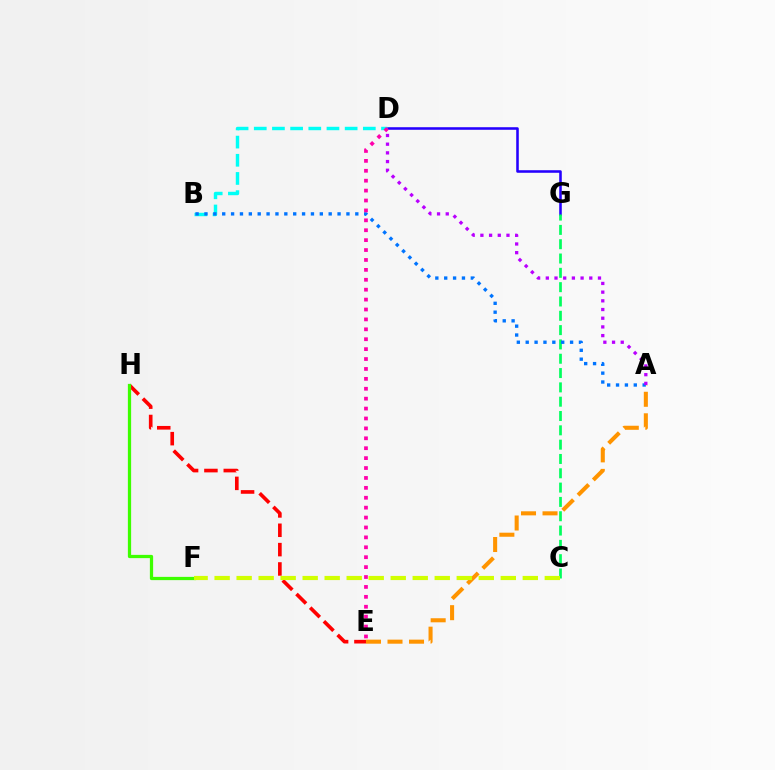{('A', 'E'): [{'color': '#ff9400', 'line_style': 'dashed', 'thickness': 2.92}], ('E', 'H'): [{'color': '#ff0000', 'line_style': 'dashed', 'thickness': 2.63}], ('D', 'G'): [{'color': '#2500ff', 'line_style': 'solid', 'thickness': 1.84}], ('F', 'H'): [{'color': '#3dff00', 'line_style': 'solid', 'thickness': 2.34}], ('C', 'G'): [{'color': '#00ff5c', 'line_style': 'dashed', 'thickness': 1.94}], ('B', 'D'): [{'color': '#00fff6', 'line_style': 'dashed', 'thickness': 2.47}], ('A', 'B'): [{'color': '#0074ff', 'line_style': 'dotted', 'thickness': 2.41}], ('D', 'E'): [{'color': '#ff00ac', 'line_style': 'dotted', 'thickness': 2.69}], ('A', 'D'): [{'color': '#b900ff', 'line_style': 'dotted', 'thickness': 2.36}], ('C', 'F'): [{'color': '#d1ff00', 'line_style': 'dashed', 'thickness': 2.99}]}